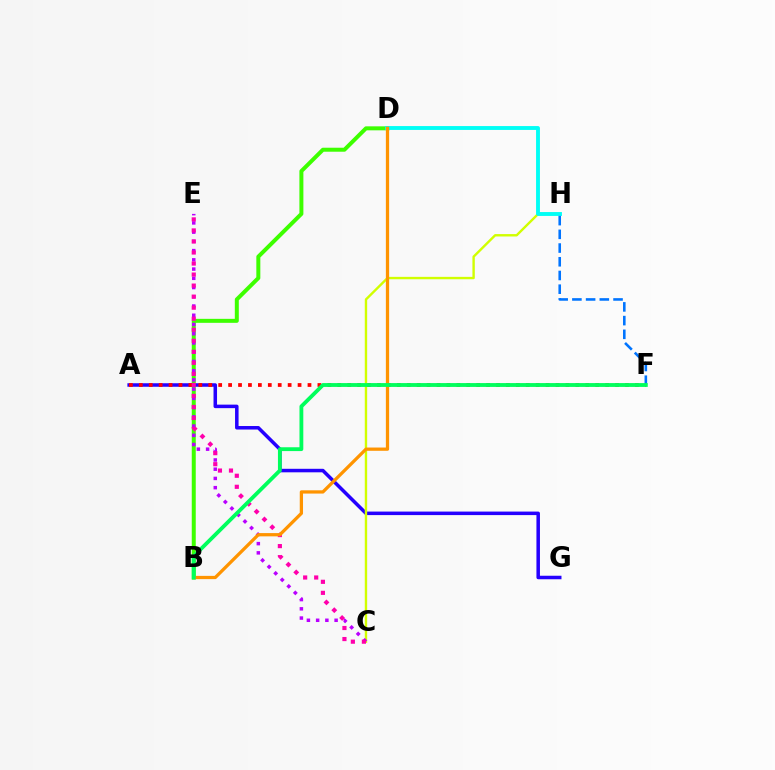{('B', 'D'): [{'color': '#3dff00', 'line_style': 'solid', 'thickness': 2.87}, {'color': '#ff9400', 'line_style': 'solid', 'thickness': 2.35}], ('A', 'G'): [{'color': '#2500ff', 'line_style': 'solid', 'thickness': 2.53}], ('A', 'F'): [{'color': '#ff0000', 'line_style': 'dotted', 'thickness': 2.7}], ('C', 'H'): [{'color': '#d1ff00', 'line_style': 'solid', 'thickness': 1.72}], ('C', 'E'): [{'color': '#b900ff', 'line_style': 'dotted', 'thickness': 2.51}, {'color': '#ff00ac', 'line_style': 'dotted', 'thickness': 3.0}], ('D', 'H'): [{'color': '#00fff6', 'line_style': 'solid', 'thickness': 2.78}], ('F', 'H'): [{'color': '#0074ff', 'line_style': 'dashed', 'thickness': 1.86}], ('B', 'F'): [{'color': '#00ff5c', 'line_style': 'solid', 'thickness': 2.76}]}